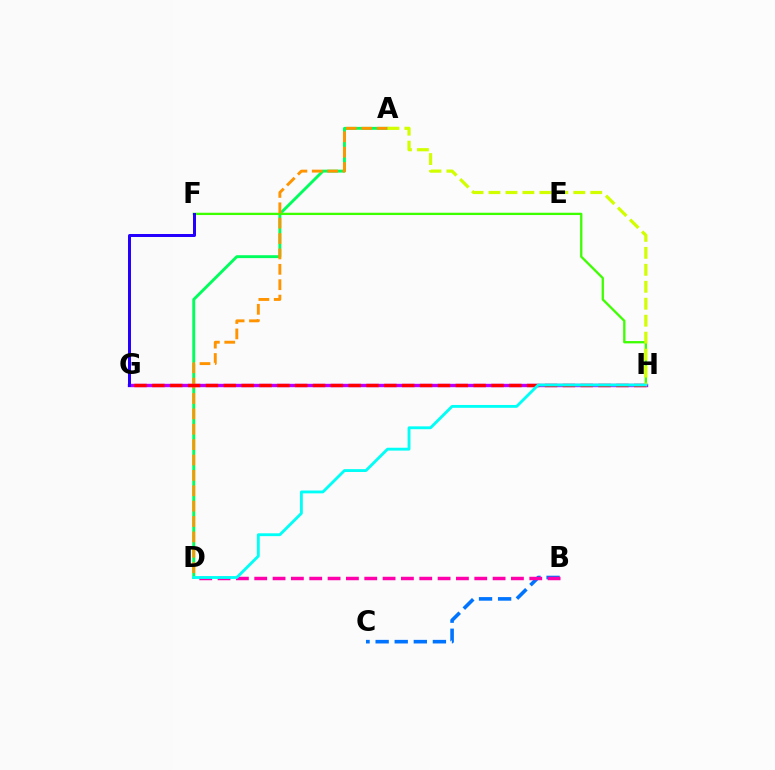{('B', 'C'): [{'color': '#0074ff', 'line_style': 'dashed', 'thickness': 2.59}], ('G', 'H'): [{'color': '#b900ff', 'line_style': 'solid', 'thickness': 2.42}, {'color': '#ff0000', 'line_style': 'dashed', 'thickness': 2.42}], ('B', 'D'): [{'color': '#ff00ac', 'line_style': 'dashed', 'thickness': 2.49}], ('A', 'D'): [{'color': '#00ff5c', 'line_style': 'solid', 'thickness': 2.09}, {'color': '#ff9400', 'line_style': 'dashed', 'thickness': 2.09}], ('F', 'H'): [{'color': '#3dff00', 'line_style': 'solid', 'thickness': 1.66}], ('A', 'H'): [{'color': '#d1ff00', 'line_style': 'dashed', 'thickness': 2.3}], ('F', 'G'): [{'color': '#2500ff', 'line_style': 'solid', 'thickness': 2.15}], ('D', 'H'): [{'color': '#00fff6', 'line_style': 'solid', 'thickness': 2.05}]}